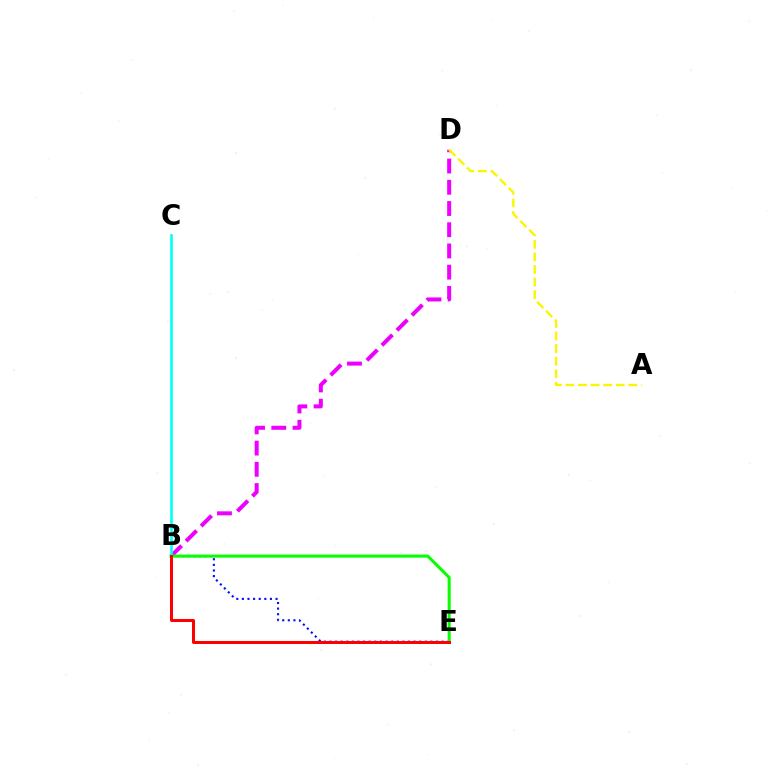{('B', 'D'): [{'color': '#ee00ff', 'line_style': 'dashed', 'thickness': 2.88}], ('A', 'D'): [{'color': '#fcf500', 'line_style': 'dashed', 'thickness': 1.71}], ('B', 'E'): [{'color': '#0010ff', 'line_style': 'dotted', 'thickness': 1.52}, {'color': '#08ff00', 'line_style': 'solid', 'thickness': 2.2}, {'color': '#ff0000', 'line_style': 'solid', 'thickness': 2.15}], ('B', 'C'): [{'color': '#00fff6', 'line_style': 'solid', 'thickness': 1.9}]}